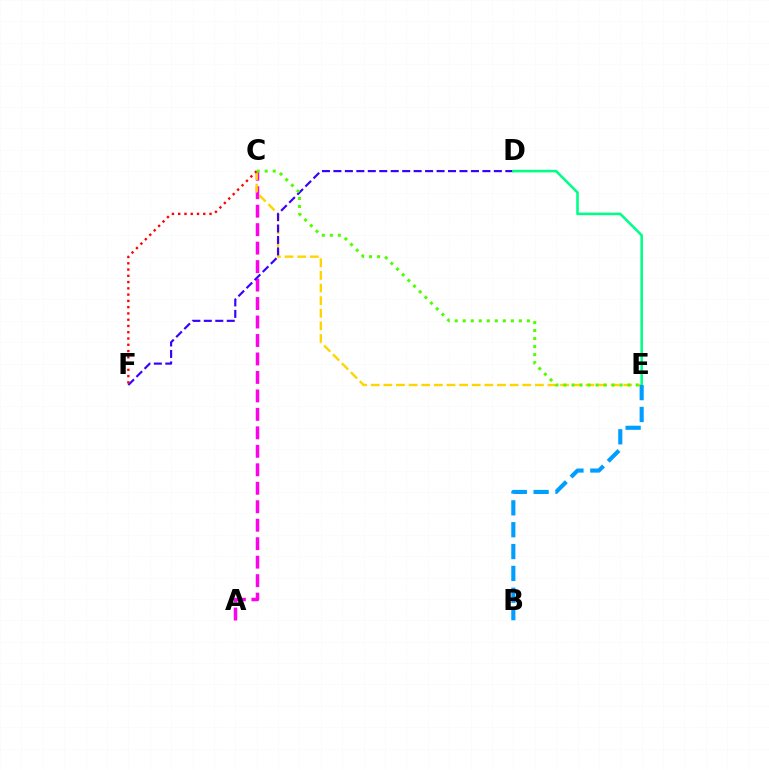{('A', 'C'): [{'color': '#ff00ed', 'line_style': 'dashed', 'thickness': 2.51}], ('C', 'E'): [{'color': '#ffd500', 'line_style': 'dashed', 'thickness': 1.72}, {'color': '#4fff00', 'line_style': 'dotted', 'thickness': 2.18}], ('D', 'F'): [{'color': '#3700ff', 'line_style': 'dashed', 'thickness': 1.56}], ('D', 'E'): [{'color': '#00ff86', 'line_style': 'solid', 'thickness': 1.86}], ('C', 'F'): [{'color': '#ff0000', 'line_style': 'dotted', 'thickness': 1.7}], ('B', 'E'): [{'color': '#009eff', 'line_style': 'dashed', 'thickness': 2.97}]}